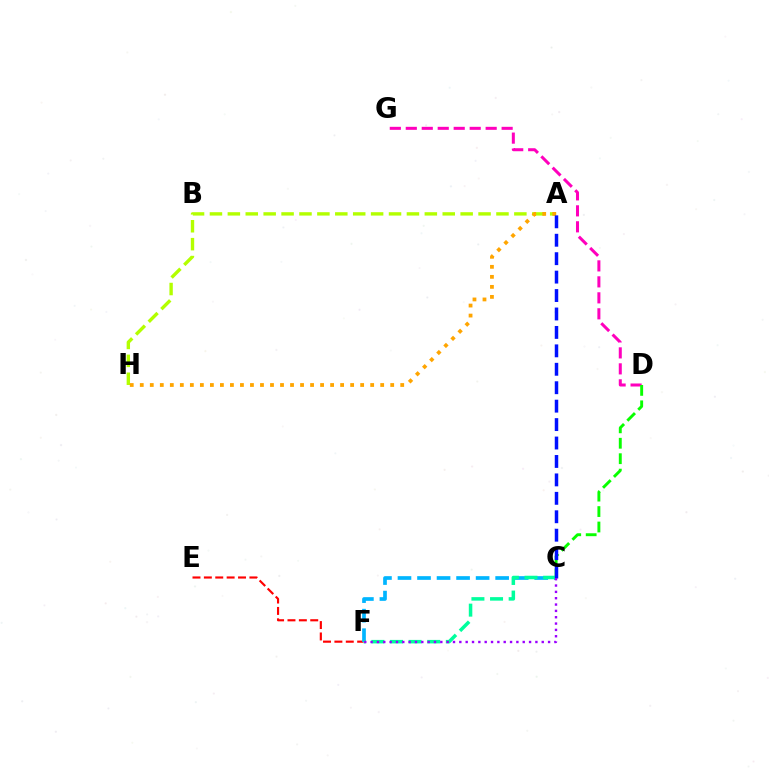{('E', 'F'): [{'color': '#ff0000', 'line_style': 'dashed', 'thickness': 1.55}], ('D', 'G'): [{'color': '#ff00bd', 'line_style': 'dashed', 'thickness': 2.17}], ('C', 'D'): [{'color': '#08ff00', 'line_style': 'dashed', 'thickness': 2.1}], ('C', 'F'): [{'color': '#00b5ff', 'line_style': 'dashed', 'thickness': 2.65}, {'color': '#00ff9d', 'line_style': 'dashed', 'thickness': 2.53}, {'color': '#9b00ff', 'line_style': 'dotted', 'thickness': 1.72}], ('A', 'H'): [{'color': '#b3ff00', 'line_style': 'dashed', 'thickness': 2.43}, {'color': '#ffa500', 'line_style': 'dotted', 'thickness': 2.72}], ('A', 'C'): [{'color': '#0010ff', 'line_style': 'dashed', 'thickness': 2.5}]}